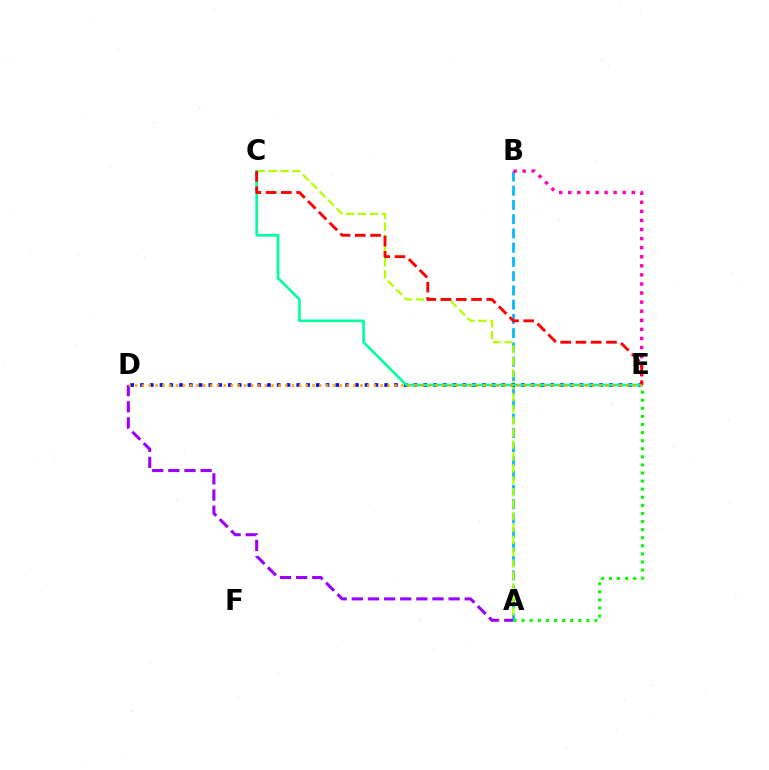{('A', 'B'): [{'color': '#00b5ff', 'line_style': 'dashed', 'thickness': 1.94}], ('A', 'C'): [{'color': '#b3ff00', 'line_style': 'dashed', 'thickness': 1.62}], ('D', 'E'): [{'color': '#0010ff', 'line_style': 'dotted', 'thickness': 2.65}, {'color': '#ffa500', 'line_style': 'dotted', 'thickness': 1.85}], ('C', 'E'): [{'color': '#00ff9d', 'line_style': 'solid', 'thickness': 1.91}, {'color': '#ff0000', 'line_style': 'dashed', 'thickness': 2.07}], ('A', 'D'): [{'color': '#9b00ff', 'line_style': 'dashed', 'thickness': 2.19}], ('A', 'E'): [{'color': '#08ff00', 'line_style': 'dotted', 'thickness': 2.2}], ('B', 'E'): [{'color': '#ff00bd', 'line_style': 'dotted', 'thickness': 2.47}]}